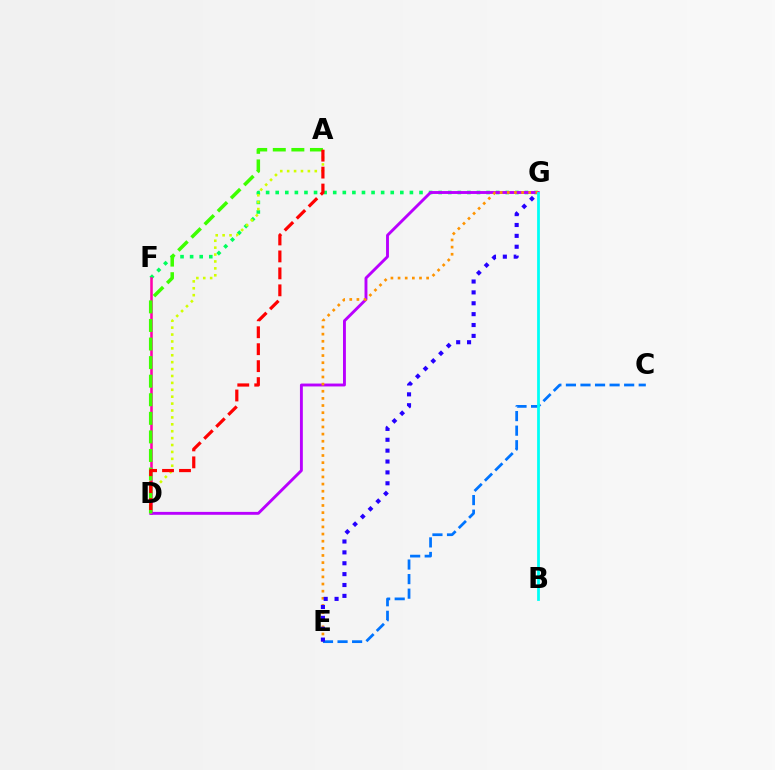{('F', 'G'): [{'color': '#00ff5c', 'line_style': 'dotted', 'thickness': 2.6}], ('D', 'F'): [{'color': '#ff00ac', 'line_style': 'solid', 'thickness': 1.83}], ('D', 'G'): [{'color': '#b900ff', 'line_style': 'solid', 'thickness': 2.08}], ('E', 'G'): [{'color': '#ff9400', 'line_style': 'dotted', 'thickness': 1.94}, {'color': '#2500ff', 'line_style': 'dotted', 'thickness': 2.96}], ('C', 'E'): [{'color': '#0074ff', 'line_style': 'dashed', 'thickness': 1.98}], ('A', 'D'): [{'color': '#d1ff00', 'line_style': 'dotted', 'thickness': 1.88}, {'color': '#3dff00', 'line_style': 'dashed', 'thickness': 2.52}, {'color': '#ff0000', 'line_style': 'dashed', 'thickness': 2.3}], ('B', 'G'): [{'color': '#00fff6', 'line_style': 'solid', 'thickness': 2.0}]}